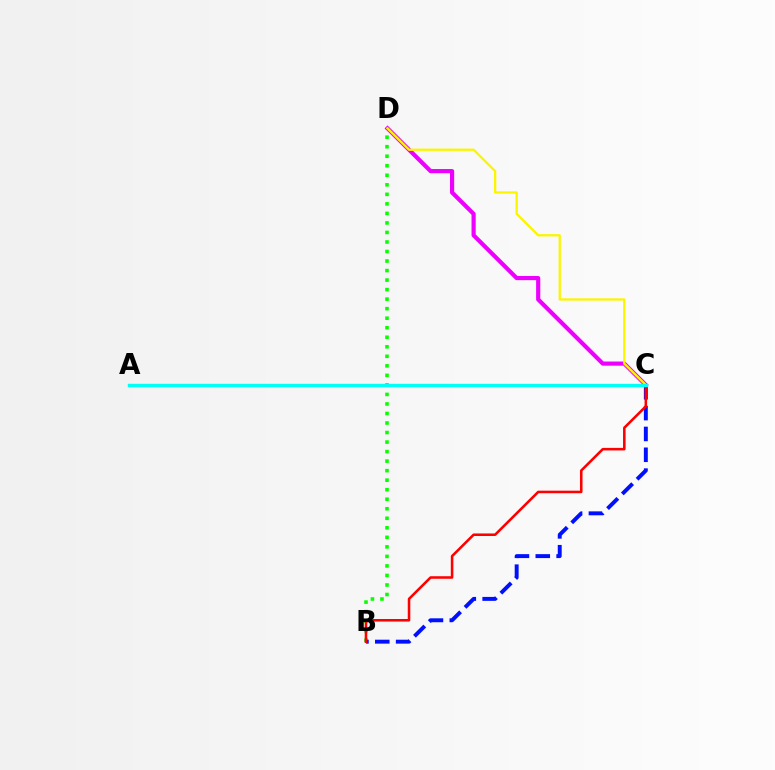{('B', 'D'): [{'color': '#08ff00', 'line_style': 'dotted', 'thickness': 2.59}], ('C', 'D'): [{'color': '#ee00ff', 'line_style': 'solid', 'thickness': 3.0}, {'color': '#fcf500', 'line_style': 'solid', 'thickness': 1.66}], ('B', 'C'): [{'color': '#0010ff', 'line_style': 'dashed', 'thickness': 2.83}, {'color': '#ff0000', 'line_style': 'solid', 'thickness': 1.84}], ('A', 'C'): [{'color': '#00fff6', 'line_style': 'solid', 'thickness': 2.45}]}